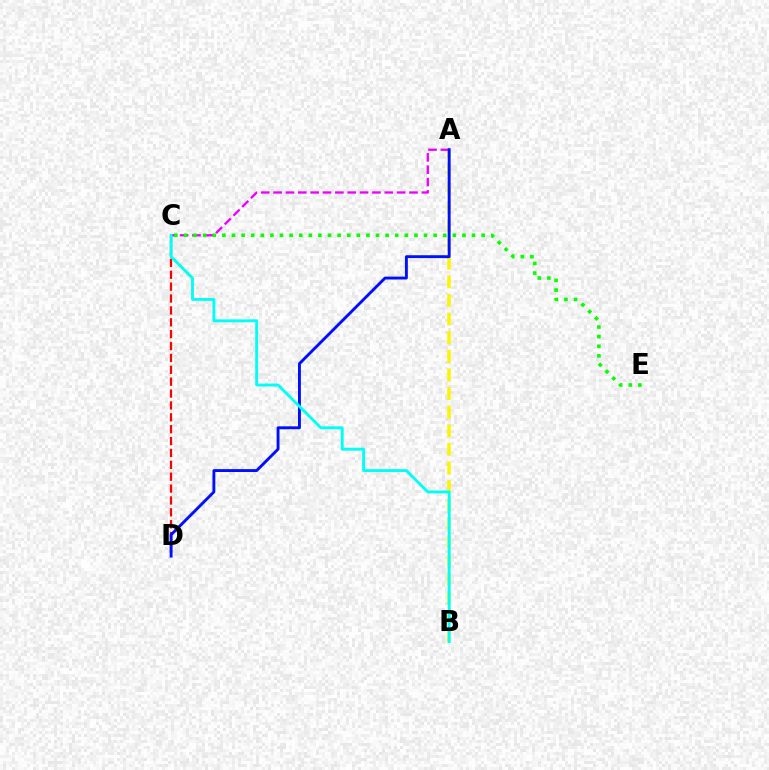{('C', 'D'): [{'color': '#ff0000', 'line_style': 'dashed', 'thickness': 1.61}], ('A', 'B'): [{'color': '#fcf500', 'line_style': 'dashed', 'thickness': 2.53}], ('A', 'C'): [{'color': '#ee00ff', 'line_style': 'dashed', 'thickness': 1.68}], ('A', 'D'): [{'color': '#0010ff', 'line_style': 'solid', 'thickness': 2.08}], ('C', 'E'): [{'color': '#08ff00', 'line_style': 'dotted', 'thickness': 2.61}], ('B', 'C'): [{'color': '#00fff6', 'line_style': 'solid', 'thickness': 2.07}]}